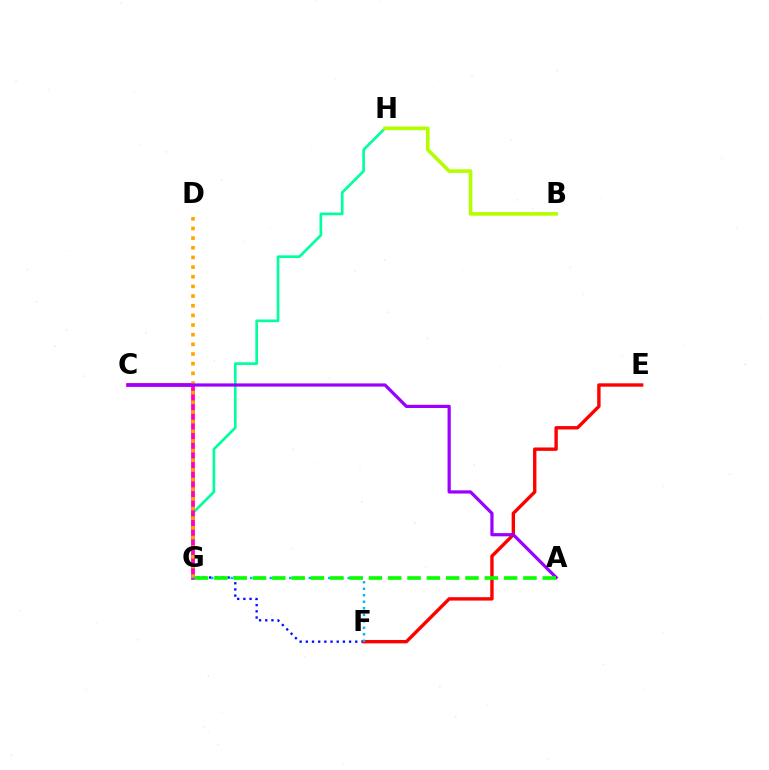{('G', 'H'): [{'color': '#00ff9d', 'line_style': 'solid', 'thickness': 1.91}], ('F', 'G'): [{'color': '#0010ff', 'line_style': 'dotted', 'thickness': 1.68}, {'color': '#00b5ff', 'line_style': 'dotted', 'thickness': 1.77}], ('C', 'G'): [{'color': '#ff00bd', 'line_style': 'solid', 'thickness': 2.72}], ('E', 'F'): [{'color': '#ff0000', 'line_style': 'solid', 'thickness': 2.43}], ('B', 'H'): [{'color': '#b3ff00', 'line_style': 'solid', 'thickness': 2.61}], ('D', 'G'): [{'color': '#ffa500', 'line_style': 'dotted', 'thickness': 2.62}], ('A', 'C'): [{'color': '#9b00ff', 'line_style': 'solid', 'thickness': 2.31}], ('A', 'G'): [{'color': '#08ff00', 'line_style': 'dashed', 'thickness': 2.62}]}